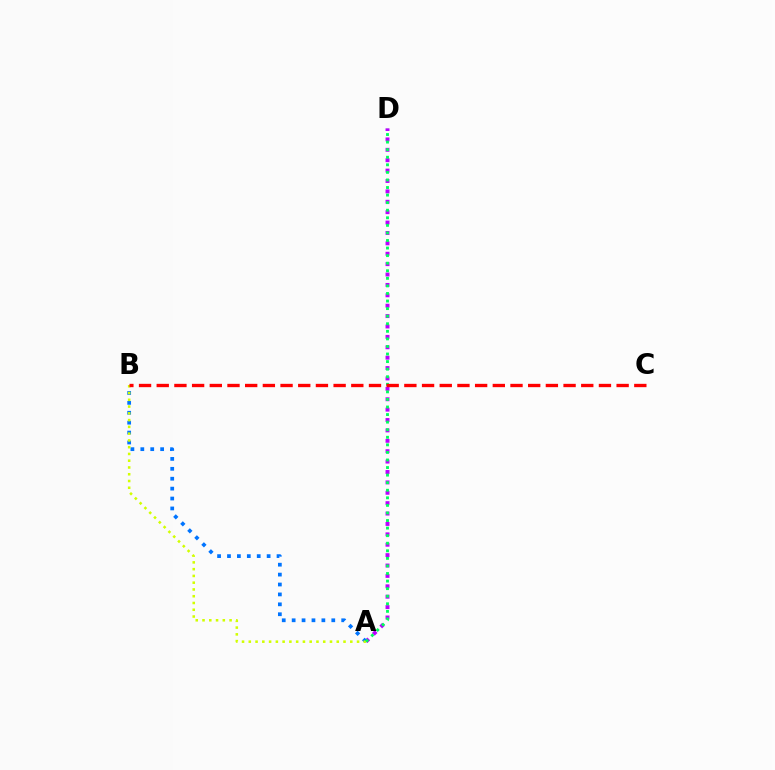{('A', 'D'): [{'color': '#b900ff', 'line_style': 'dotted', 'thickness': 2.82}, {'color': '#00ff5c', 'line_style': 'dotted', 'thickness': 2.06}], ('A', 'B'): [{'color': '#0074ff', 'line_style': 'dotted', 'thickness': 2.69}, {'color': '#d1ff00', 'line_style': 'dotted', 'thickness': 1.84}], ('B', 'C'): [{'color': '#ff0000', 'line_style': 'dashed', 'thickness': 2.4}]}